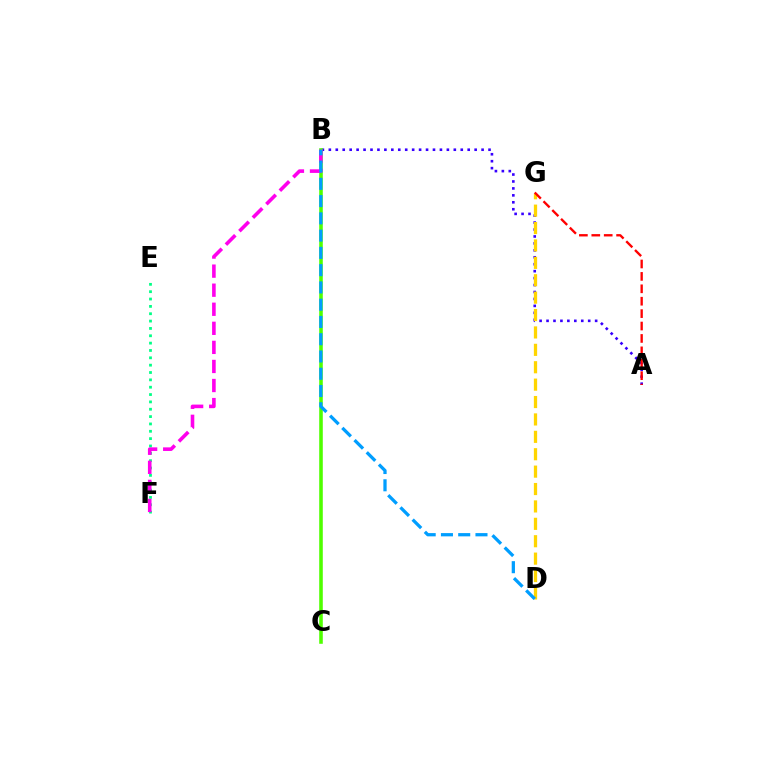{('A', 'B'): [{'color': '#3700ff', 'line_style': 'dotted', 'thickness': 1.89}], ('B', 'C'): [{'color': '#4fff00', 'line_style': 'solid', 'thickness': 2.58}], ('D', 'G'): [{'color': '#ffd500', 'line_style': 'dashed', 'thickness': 2.36}], ('E', 'F'): [{'color': '#00ff86', 'line_style': 'dotted', 'thickness': 2.0}], ('B', 'F'): [{'color': '#ff00ed', 'line_style': 'dashed', 'thickness': 2.59}], ('A', 'G'): [{'color': '#ff0000', 'line_style': 'dashed', 'thickness': 1.69}], ('B', 'D'): [{'color': '#009eff', 'line_style': 'dashed', 'thickness': 2.35}]}